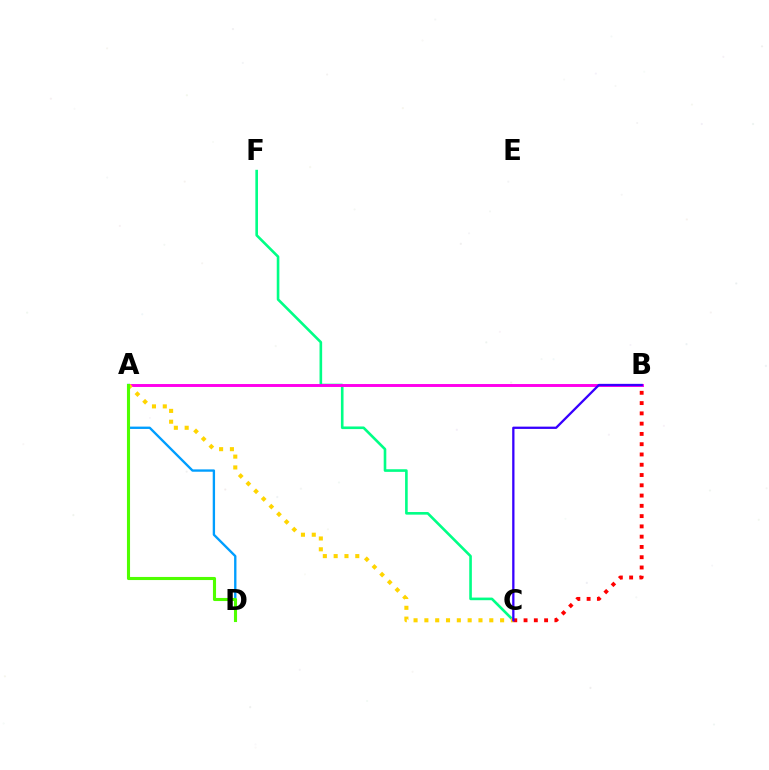{('C', 'F'): [{'color': '#00ff86', 'line_style': 'solid', 'thickness': 1.89}], ('B', 'C'): [{'color': '#ff0000', 'line_style': 'dotted', 'thickness': 2.79}, {'color': '#3700ff', 'line_style': 'solid', 'thickness': 1.65}], ('A', 'B'): [{'color': '#ff00ed', 'line_style': 'solid', 'thickness': 2.11}], ('A', 'C'): [{'color': '#ffd500', 'line_style': 'dotted', 'thickness': 2.94}], ('A', 'D'): [{'color': '#009eff', 'line_style': 'solid', 'thickness': 1.69}, {'color': '#4fff00', 'line_style': 'solid', 'thickness': 2.23}]}